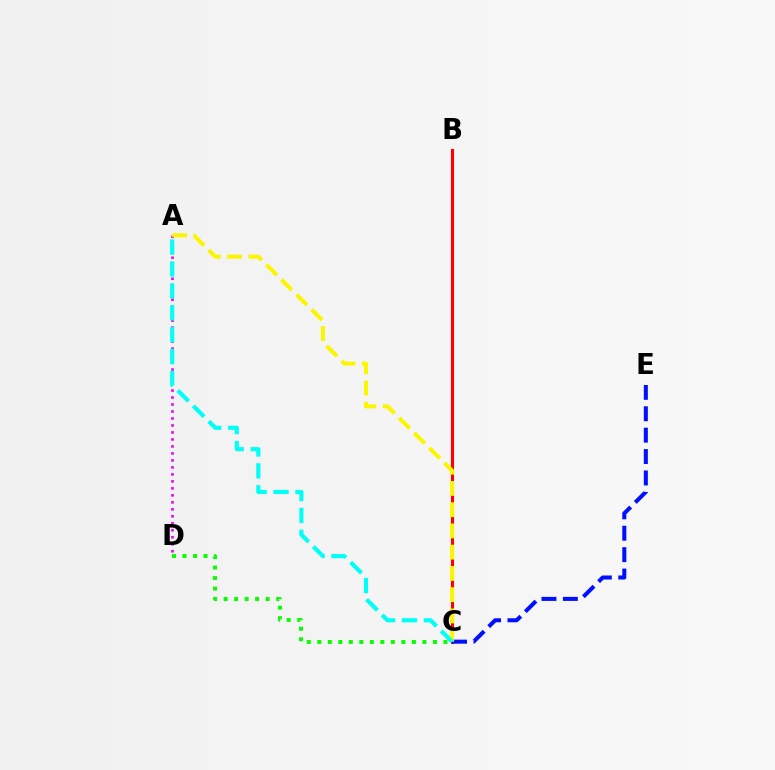{('A', 'D'): [{'color': '#ee00ff', 'line_style': 'dotted', 'thickness': 1.9}], ('B', 'C'): [{'color': '#ff0000', 'line_style': 'solid', 'thickness': 2.2}], ('C', 'E'): [{'color': '#0010ff', 'line_style': 'dashed', 'thickness': 2.91}], ('A', 'C'): [{'color': '#fcf500', 'line_style': 'dashed', 'thickness': 2.89}, {'color': '#00fff6', 'line_style': 'dashed', 'thickness': 2.98}], ('C', 'D'): [{'color': '#08ff00', 'line_style': 'dotted', 'thickness': 2.86}]}